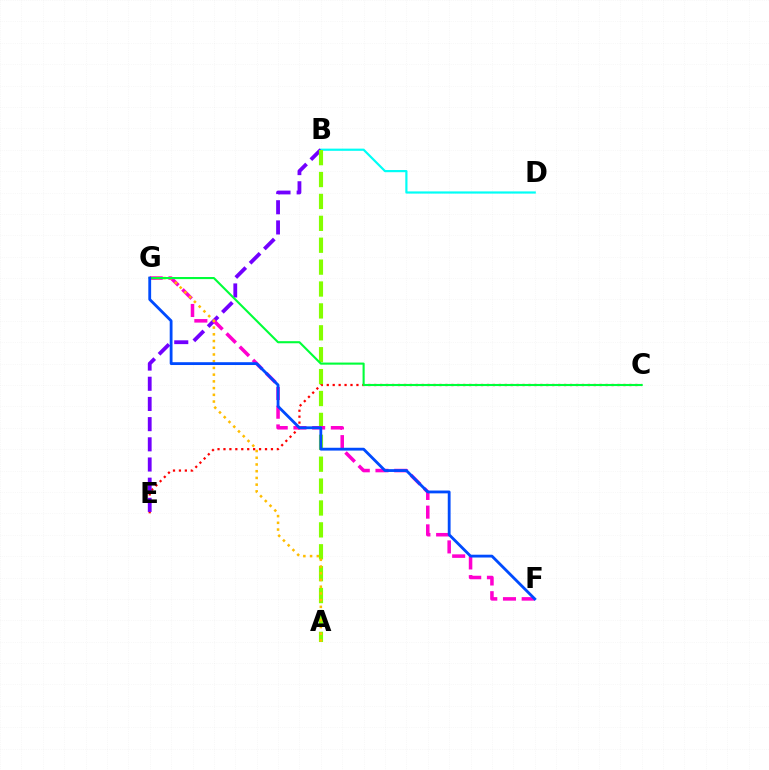{('B', 'D'): [{'color': '#00fff6', 'line_style': 'solid', 'thickness': 1.58}], ('C', 'E'): [{'color': '#ff0000', 'line_style': 'dotted', 'thickness': 1.61}], ('B', 'E'): [{'color': '#7200ff', 'line_style': 'dashed', 'thickness': 2.74}], ('A', 'B'): [{'color': '#84ff00', 'line_style': 'dashed', 'thickness': 2.97}], ('F', 'G'): [{'color': '#ff00cf', 'line_style': 'dashed', 'thickness': 2.54}, {'color': '#004bff', 'line_style': 'solid', 'thickness': 2.03}], ('A', 'G'): [{'color': '#ffbd00', 'line_style': 'dotted', 'thickness': 1.83}], ('C', 'G'): [{'color': '#00ff39', 'line_style': 'solid', 'thickness': 1.52}]}